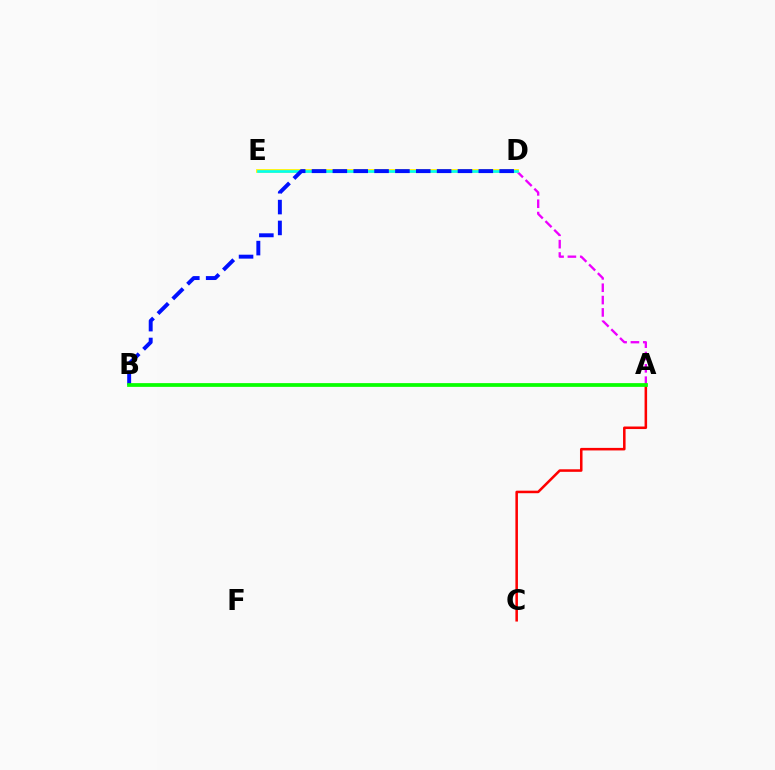{('A', 'D'): [{'color': '#ee00ff', 'line_style': 'dashed', 'thickness': 1.68}], ('A', 'C'): [{'color': '#ff0000', 'line_style': 'solid', 'thickness': 1.83}], ('D', 'E'): [{'color': '#fcf500', 'line_style': 'solid', 'thickness': 2.72}, {'color': '#00fff6', 'line_style': 'solid', 'thickness': 1.9}], ('B', 'D'): [{'color': '#0010ff', 'line_style': 'dashed', 'thickness': 2.83}], ('A', 'B'): [{'color': '#08ff00', 'line_style': 'solid', 'thickness': 2.7}]}